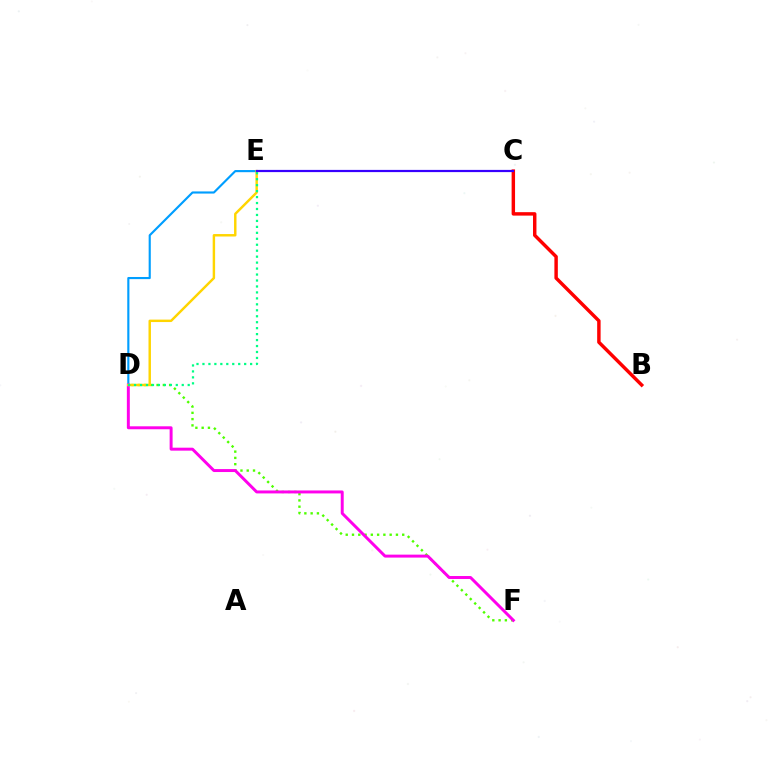{('B', 'C'): [{'color': '#ff0000', 'line_style': 'solid', 'thickness': 2.48}], ('D', 'F'): [{'color': '#4fff00', 'line_style': 'dotted', 'thickness': 1.71}, {'color': '#ff00ed', 'line_style': 'solid', 'thickness': 2.13}], ('D', 'E'): [{'color': '#009eff', 'line_style': 'solid', 'thickness': 1.54}, {'color': '#ffd500', 'line_style': 'solid', 'thickness': 1.76}, {'color': '#00ff86', 'line_style': 'dotted', 'thickness': 1.62}], ('C', 'E'): [{'color': '#3700ff', 'line_style': 'solid', 'thickness': 1.59}]}